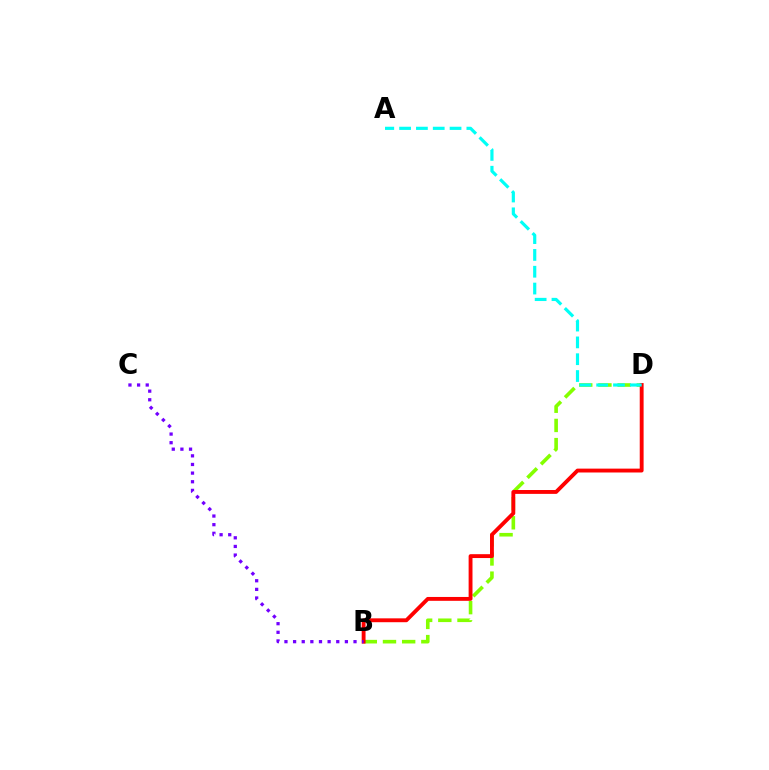{('B', 'D'): [{'color': '#84ff00', 'line_style': 'dashed', 'thickness': 2.61}, {'color': '#ff0000', 'line_style': 'solid', 'thickness': 2.78}], ('A', 'D'): [{'color': '#00fff6', 'line_style': 'dashed', 'thickness': 2.28}], ('B', 'C'): [{'color': '#7200ff', 'line_style': 'dotted', 'thickness': 2.35}]}